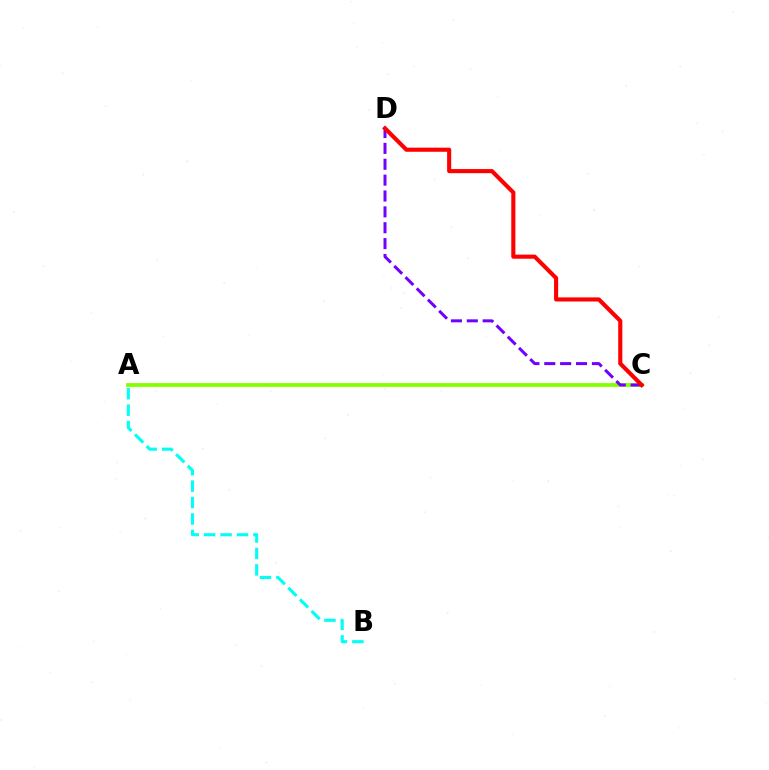{('A', 'C'): [{'color': '#84ff00', 'line_style': 'solid', 'thickness': 2.72}], ('A', 'B'): [{'color': '#00fff6', 'line_style': 'dashed', 'thickness': 2.23}], ('C', 'D'): [{'color': '#7200ff', 'line_style': 'dashed', 'thickness': 2.16}, {'color': '#ff0000', 'line_style': 'solid', 'thickness': 2.96}]}